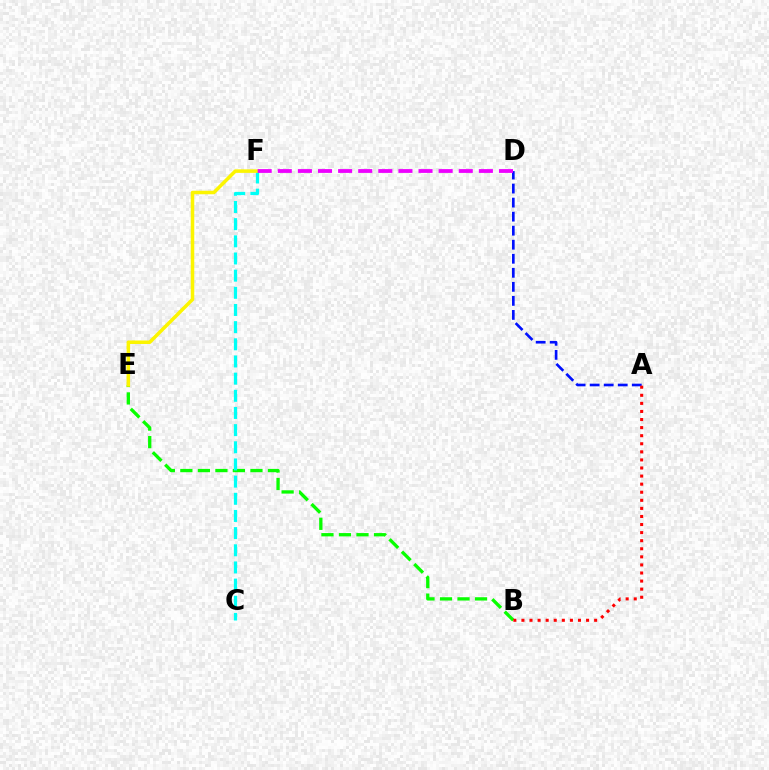{('B', 'E'): [{'color': '#08ff00', 'line_style': 'dashed', 'thickness': 2.38}], ('C', 'F'): [{'color': '#00fff6', 'line_style': 'dashed', 'thickness': 2.33}], ('E', 'F'): [{'color': '#fcf500', 'line_style': 'solid', 'thickness': 2.54}], ('A', 'D'): [{'color': '#0010ff', 'line_style': 'dashed', 'thickness': 1.91}], ('A', 'B'): [{'color': '#ff0000', 'line_style': 'dotted', 'thickness': 2.19}], ('D', 'F'): [{'color': '#ee00ff', 'line_style': 'dashed', 'thickness': 2.73}]}